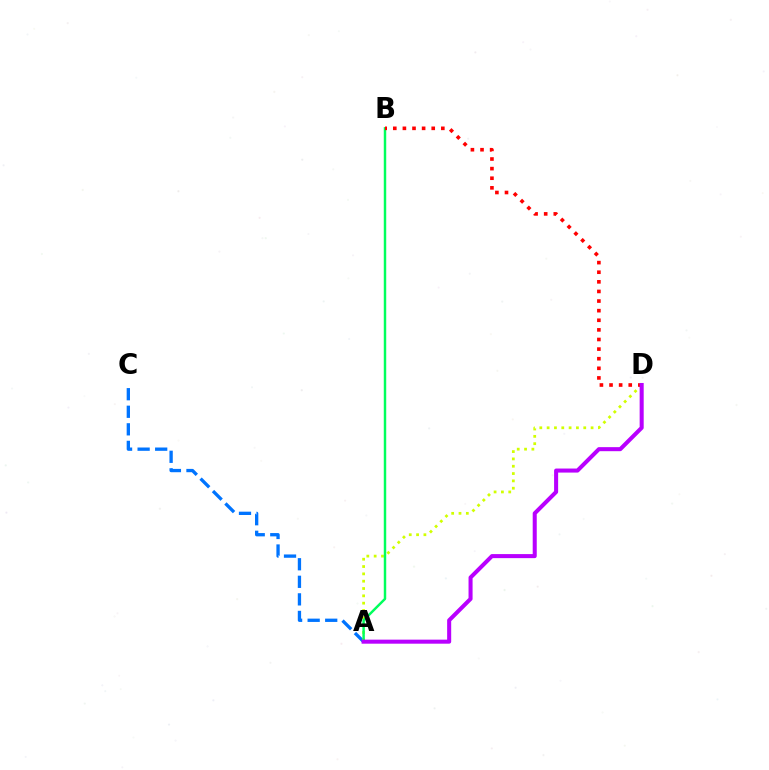{('A', 'C'): [{'color': '#0074ff', 'line_style': 'dashed', 'thickness': 2.39}], ('A', 'D'): [{'color': '#d1ff00', 'line_style': 'dotted', 'thickness': 1.99}, {'color': '#b900ff', 'line_style': 'solid', 'thickness': 2.91}], ('A', 'B'): [{'color': '#00ff5c', 'line_style': 'solid', 'thickness': 1.77}], ('B', 'D'): [{'color': '#ff0000', 'line_style': 'dotted', 'thickness': 2.61}]}